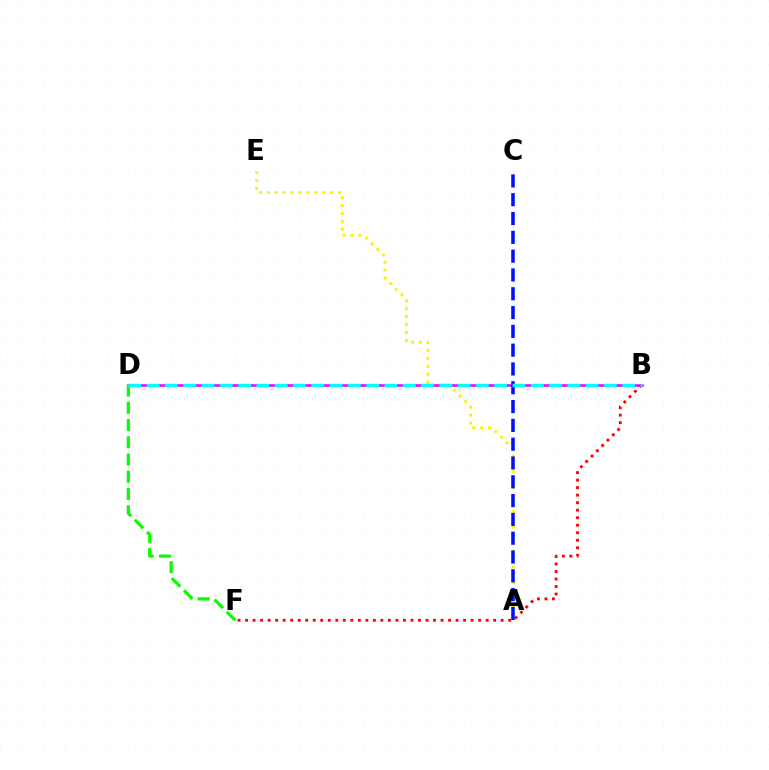{('B', 'F'): [{'color': '#ff0000', 'line_style': 'dotted', 'thickness': 2.04}], ('A', 'E'): [{'color': '#fcf500', 'line_style': 'dotted', 'thickness': 2.15}], ('B', 'D'): [{'color': '#ee00ff', 'line_style': 'solid', 'thickness': 1.85}, {'color': '#00fff6', 'line_style': 'dashed', 'thickness': 2.48}], ('A', 'C'): [{'color': '#0010ff', 'line_style': 'dashed', 'thickness': 2.55}], ('D', 'F'): [{'color': '#08ff00', 'line_style': 'dashed', 'thickness': 2.34}]}